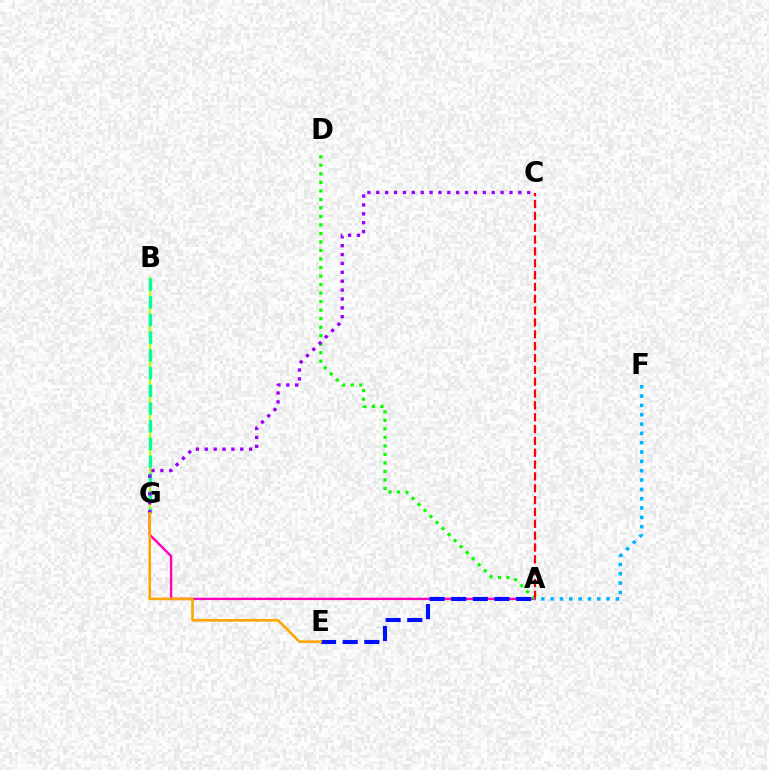{('B', 'G'): [{'color': '#b3ff00', 'line_style': 'solid', 'thickness': 1.61}, {'color': '#00ff9d', 'line_style': 'dashed', 'thickness': 2.4}], ('A', 'G'): [{'color': '#ff00bd', 'line_style': 'solid', 'thickness': 1.71}], ('A', 'D'): [{'color': '#08ff00', 'line_style': 'dotted', 'thickness': 2.31}], ('A', 'E'): [{'color': '#0010ff', 'line_style': 'dashed', 'thickness': 2.94}], ('A', 'C'): [{'color': '#ff0000', 'line_style': 'dashed', 'thickness': 1.61}], ('C', 'G'): [{'color': '#9b00ff', 'line_style': 'dotted', 'thickness': 2.41}], ('E', 'G'): [{'color': '#ffa500', 'line_style': 'solid', 'thickness': 1.87}], ('A', 'F'): [{'color': '#00b5ff', 'line_style': 'dotted', 'thickness': 2.53}]}